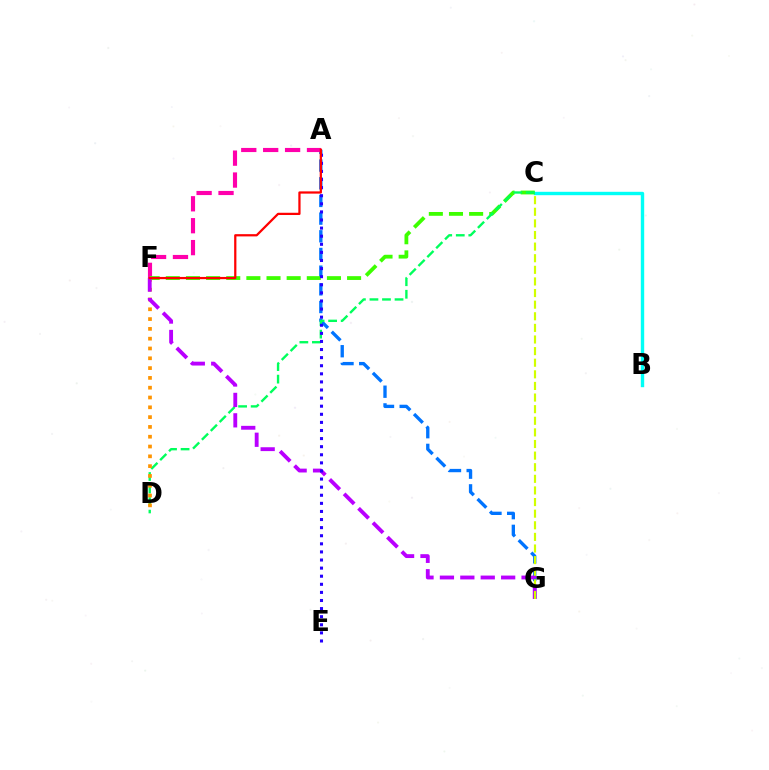{('B', 'C'): [{'color': '#00fff6', 'line_style': 'solid', 'thickness': 2.44}], ('A', 'G'): [{'color': '#0074ff', 'line_style': 'dashed', 'thickness': 2.4}], ('A', 'F'): [{'color': '#ff00ac', 'line_style': 'dashed', 'thickness': 2.98}, {'color': '#ff0000', 'line_style': 'solid', 'thickness': 1.62}], ('C', 'F'): [{'color': '#3dff00', 'line_style': 'dashed', 'thickness': 2.74}], ('C', 'D'): [{'color': '#00ff5c', 'line_style': 'dashed', 'thickness': 1.7}], ('D', 'F'): [{'color': '#ff9400', 'line_style': 'dotted', 'thickness': 2.66}], ('F', 'G'): [{'color': '#b900ff', 'line_style': 'dashed', 'thickness': 2.77}], ('C', 'G'): [{'color': '#d1ff00', 'line_style': 'dashed', 'thickness': 1.58}], ('A', 'E'): [{'color': '#2500ff', 'line_style': 'dotted', 'thickness': 2.2}]}